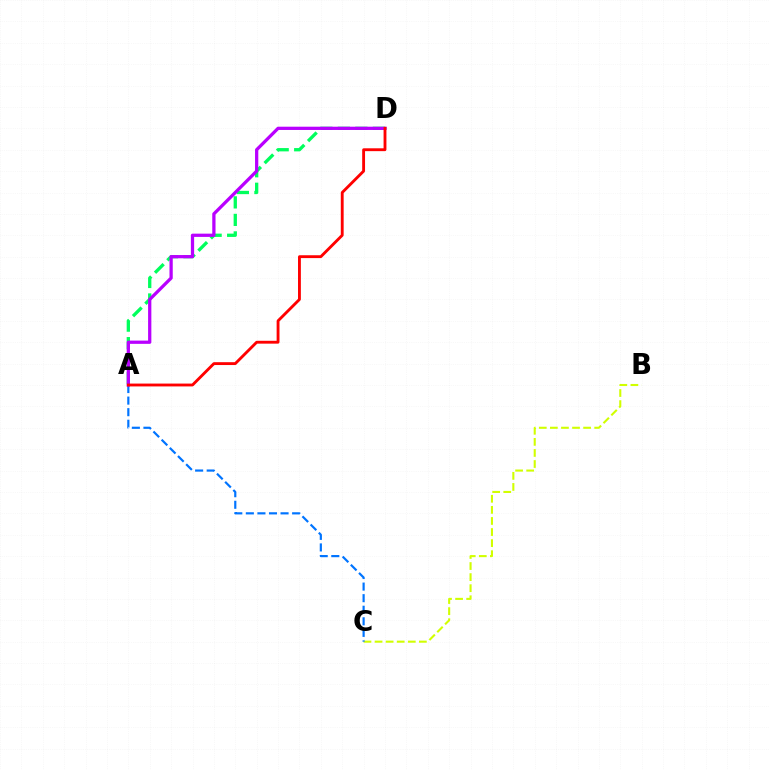{('B', 'C'): [{'color': '#d1ff00', 'line_style': 'dashed', 'thickness': 1.51}], ('A', 'C'): [{'color': '#0074ff', 'line_style': 'dashed', 'thickness': 1.57}], ('A', 'D'): [{'color': '#00ff5c', 'line_style': 'dashed', 'thickness': 2.38}, {'color': '#b900ff', 'line_style': 'solid', 'thickness': 2.35}, {'color': '#ff0000', 'line_style': 'solid', 'thickness': 2.06}]}